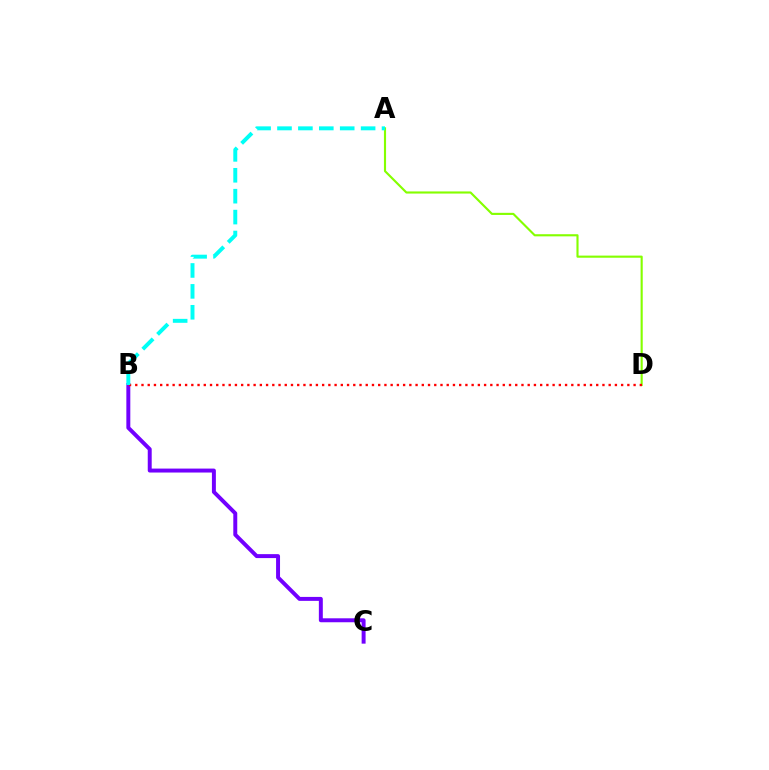{('A', 'D'): [{'color': '#84ff00', 'line_style': 'solid', 'thickness': 1.53}], ('B', 'C'): [{'color': '#7200ff', 'line_style': 'solid', 'thickness': 2.85}], ('B', 'D'): [{'color': '#ff0000', 'line_style': 'dotted', 'thickness': 1.69}], ('A', 'B'): [{'color': '#00fff6', 'line_style': 'dashed', 'thickness': 2.84}]}